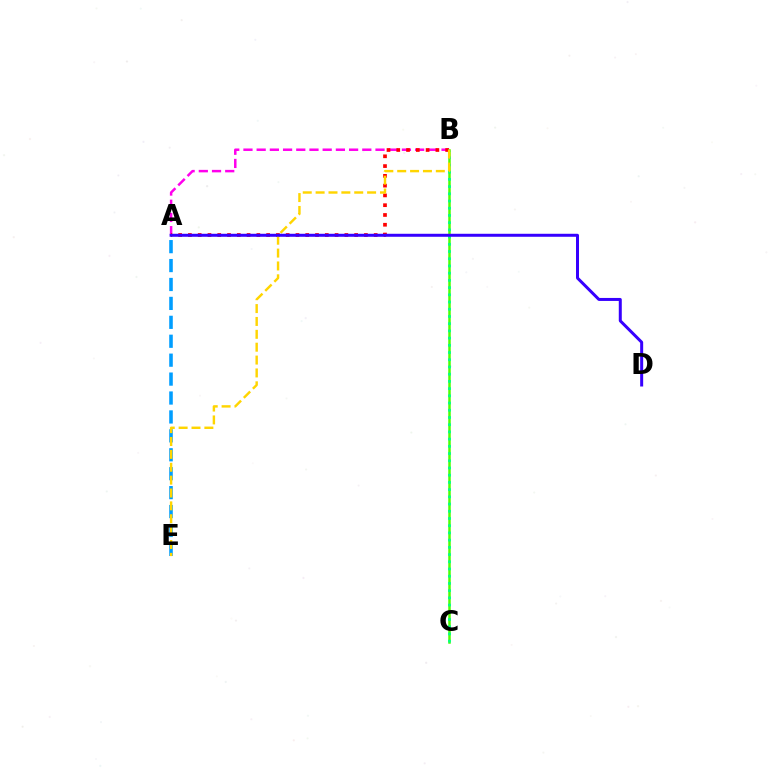{('A', 'B'): [{'color': '#ff00ed', 'line_style': 'dashed', 'thickness': 1.79}, {'color': '#ff0000', 'line_style': 'dotted', 'thickness': 2.66}], ('B', 'C'): [{'color': '#4fff00', 'line_style': 'solid', 'thickness': 1.8}, {'color': '#00ff86', 'line_style': 'dotted', 'thickness': 1.96}], ('A', 'E'): [{'color': '#009eff', 'line_style': 'dashed', 'thickness': 2.57}], ('B', 'E'): [{'color': '#ffd500', 'line_style': 'dashed', 'thickness': 1.75}], ('A', 'D'): [{'color': '#3700ff', 'line_style': 'solid', 'thickness': 2.16}]}